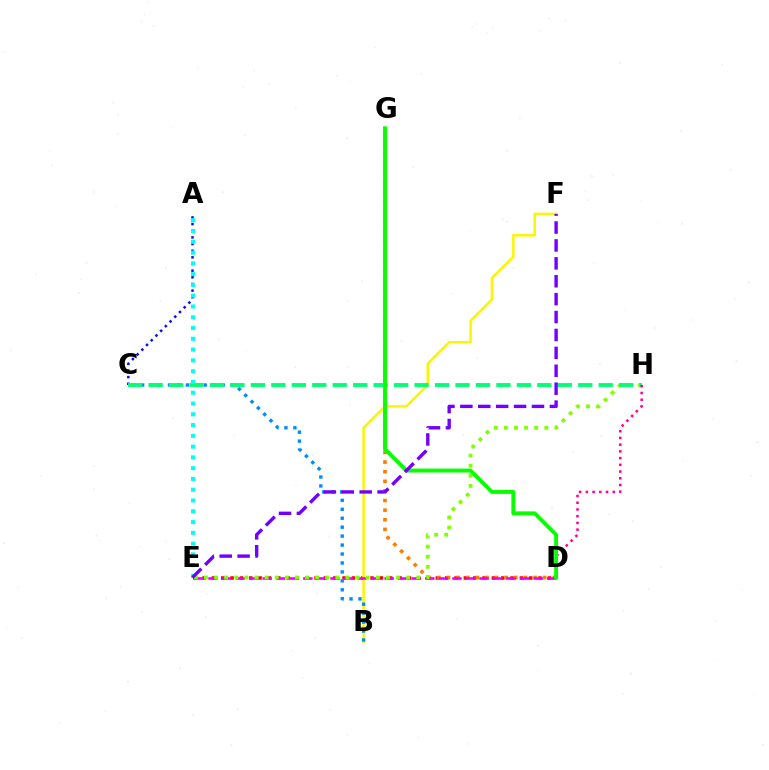{('D', 'E'): [{'color': '#ff0000', 'line_style': 'dotted', 'thickness': 2.54}, {'color': '#ee00ff', 'line_style': 'dashed', 'thickness': 1.84}], ('D', 'G'): [{'color': '#ff7c00', 'line_style': 'dotted', 'thickness': 2.61}, {'color': '#08ff00', 'line_style': 'solid', 'thickness': 2.82}], ('A', 'C'): [{'color': '#0010ff', 'line_style': 'dotted', 'thickness': 1.81}], ('B', 'F'): [{'color': '#fcf500', 'line_style': 'solid', 'thickness': 1.8}], ('B', 'C'): [{'color': '#008cff', 'line_style': 'dotted', 'thickness': 2.43}], ('E', 'H'): [{'color': '#84ff00', 'line_style': 'dotted', 'thickness': 2.75}], ('C', 'H'): [{'color': '#00ff74', 'line_style': 'dashed', 'thickness': 2.78}], ('D', 'H'): [{'color': '#ff0094', 'line_style': 'dotted', 'thickness': 1.83}], ('A', 'E'): [{'color': '#00fff6', 'line_style': 'dotted', 'thickness': 2.93}], ('E', 'F'): [{'color': '#7200ff', 'line_style': 'dashed', 'thickness': 2.43}]}